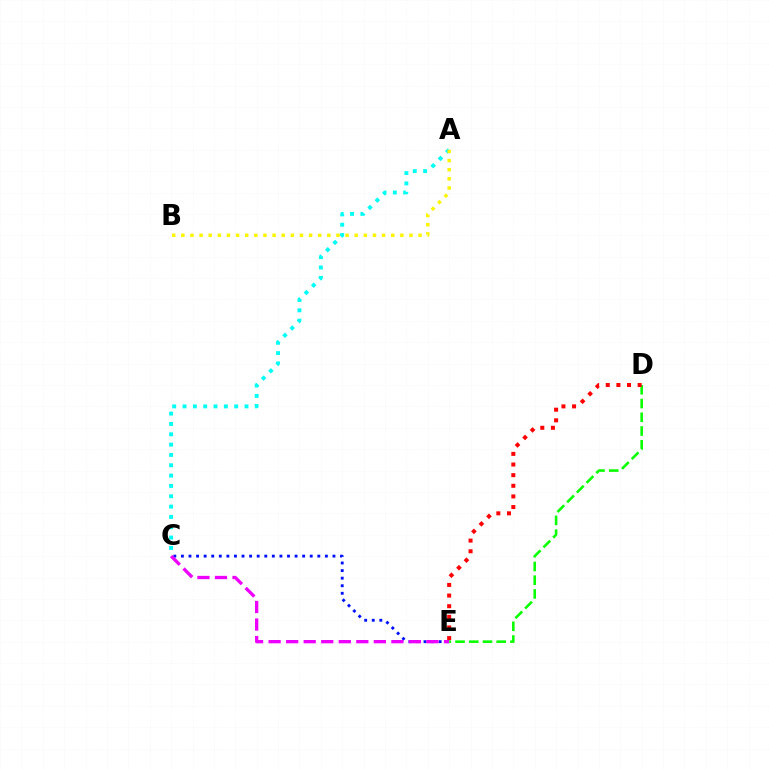{('A', 'C'): [{'color': '#00fff6', 'line_style': 'dotted', 'thickness': 2.81}], ('C', 'E'): [{'color': '#0010ff', 'line_style': 'dotted', 'thickness': 2.06}, {'color': '#ee00ff', 'line_style': 'dashed', 'thickness': 2.38}], ('D', 'E'): [{'color': '#08ff00', 'line_style': 'dashed', 'thickness': 1.87}, {'color': '#ff0000', 'line_style': 'dotted', 'thickness': 2.89}], ('A', 'B'): [{'color': '#fcf500', 'line_style': 'dotted', 'thickness': 2.48}]}